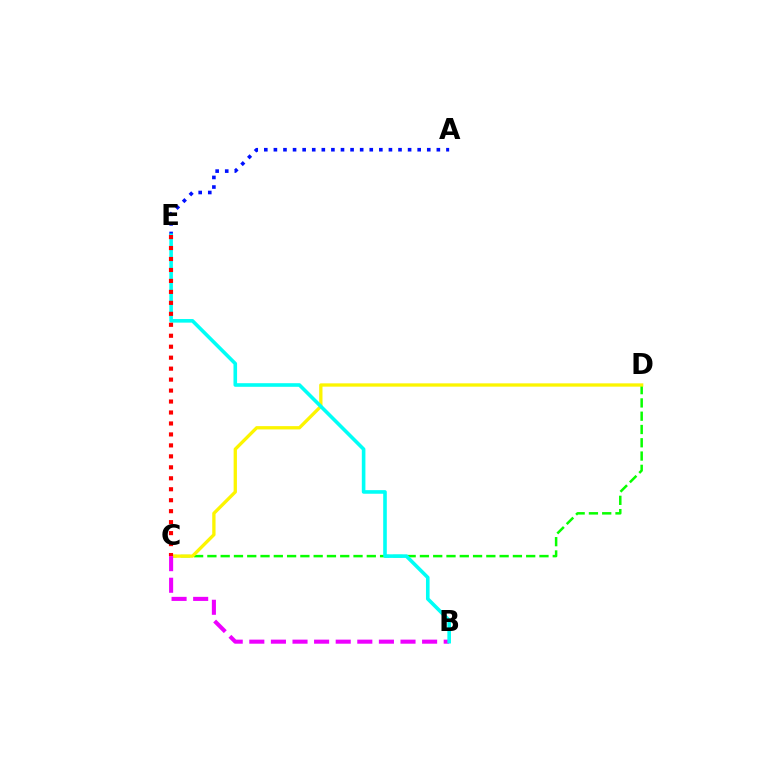{('A', 'E'): [{'color': '#0010ff', 'line_style': 'dotted', 'thickness': 2.6}], ('C', 'D'): [{'color': '#08ff00', 'line_style': 'dashed', 'thickness': 1.8}, {'color': '#fcf500', 'line_style': 'solid', 'thickness': 2.38}], ('B', 'C'): [{'color': '#ee00ff', 'line_style': 'dashed', 'thickness': 2.93}], ('B', 'E'): [{'color': '#00fff6', 'line_style': 'solid', 'thickness': 2.59}], ('C', 'E'): [{'color': '#ff0000', 'line_style': 'dotted', 'thickness': 2.98}]}